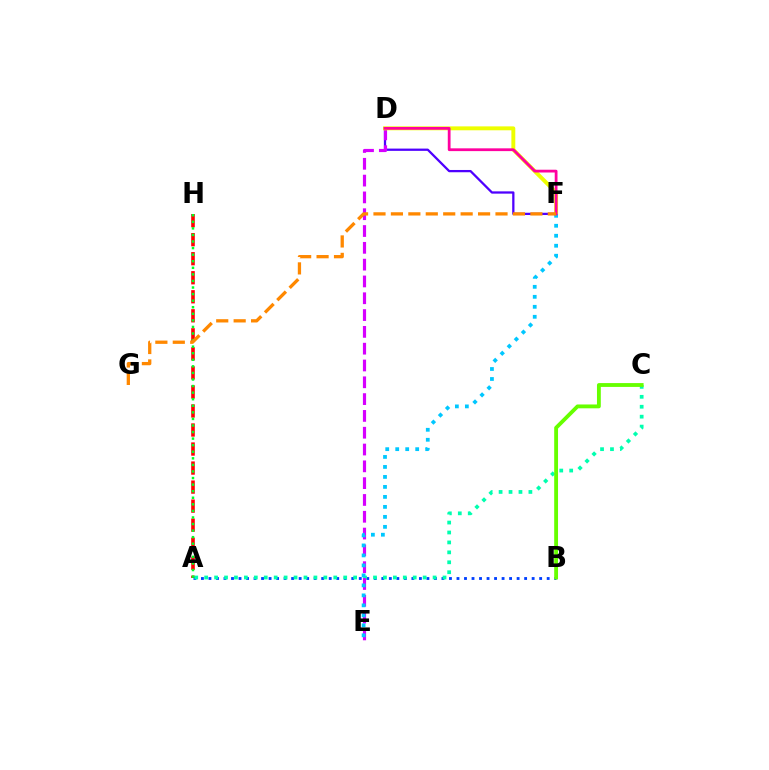{('A', 'H'): [{'color': '#ff0000', 'line_style': 'dashed', 'thickness': 2.59}, {'color': '#00ff27', 'line_style': 'dotted', 'thickness': 1.79}], ('A', 'B'): [{'color': '#003fff', 'line_style': 'dotted', 'thickness': 2.04}], ('D', 'F'): [{'color': '#4f00ff', 'line_style': 'solid', 'thickness': 1.64}, {'color': '#eeff00', 'line_style': 'solid', 'thickness': 2.82}, {'color': '#ff00a0', 'line_style': 'solid', 'thickness': 2.0}], ('A', 'C'): [{'color': '#00ffaf', 'line_style': 'dotted', 'thickness': 2.7}], ('D', 'E'): [{'color': '#d600ff', 'line_style': 'dashed', 'thickness': 2.28}], ('B', 'C'): [{'color': '#66ff00', 'line_style': 'solid', 'thickness': 2.76}], ('E', 'F'): [{'color': '#00c7ff', 'line_style': 'dotted', 'thickness': 2.71}], ('F', 'G'): [{'color': '#ff8800', 'line_style': 'dashed', 'thickness': 2.37}]}